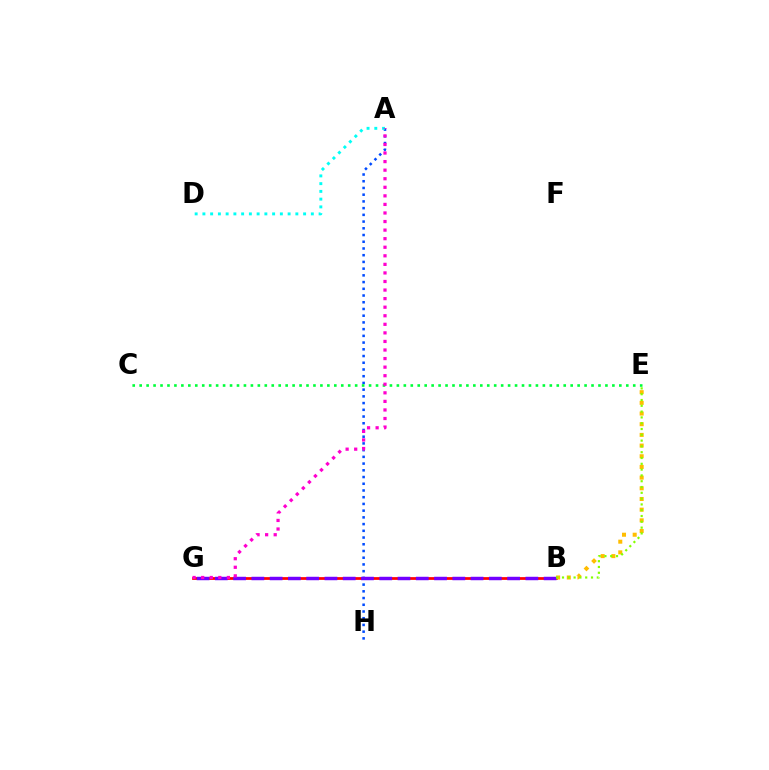{('B', 'G'): [{'color': '#ff0000', 'line_style': 'solid', 'thickness': 1.98}, {'color': '#7200ff', 'line_style': 'dashed', 'thickness': 2.48}], ('A', 'H'): [{'color': '#004bff', 'line_style': 'dotted', 'thickness': 1.83}], ('B', 'E'): [{'color': '#ffbd00', 'line_style': 'dotted', 'thickness': 2.9}, {'color': '#84ff00', 'line_style': 'dotted', 'thickness': 1.58}], ('C', 'E'): [{'color': '#00ff39', 'line_style': 'dotted', 'thickness': 1.89}], ('A', 'D'): [{'color': '#00fff6', 'line_style': 'dotted', 'thickness': 2.1}], ('A', 'G'): [{'color': '#ff00cf', 'line_style': 'dotted', 'thickness': 2.33}]}